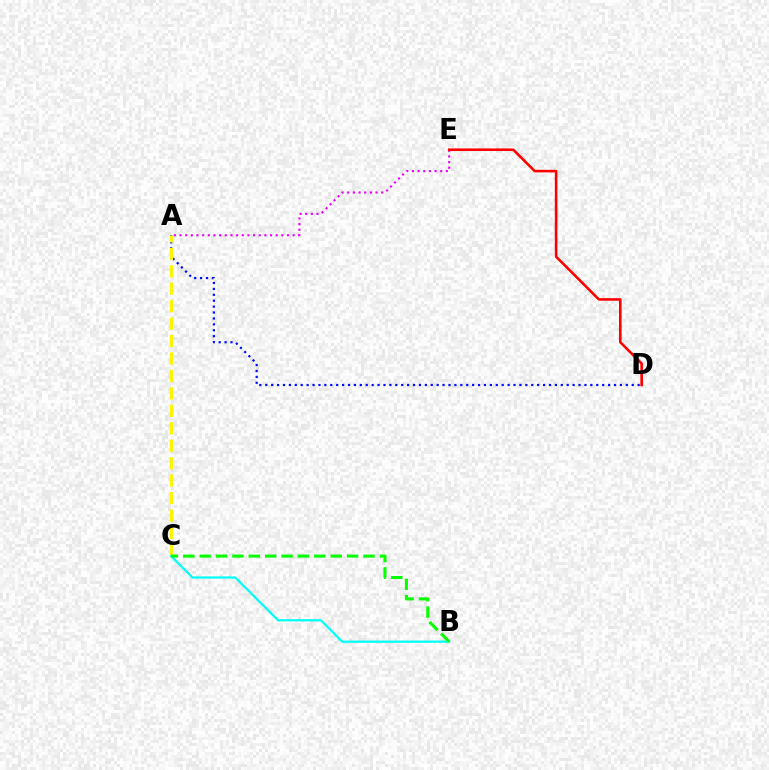{('A', 'D'): [{'color': '#0010ff', 'line_style': 'dotted', 'thickness': 1.61}], ('A', 'C'): [{'color': '#fcf500', 'line_style': 'dashed', 'thickness': 2.37}], ('A', 'E'): [{'color': '#ee00ff', 'line_style': 'dotted', 'thickness': 1.54}], ('B', 'C'): [{'color': '#00fff6', 'line_style': 'solid', 'thickness': 1.6}, {'color': '#08ff00', 'line_style': 'dashed', 'thickness': 2.23}], ('D', 'E'): [{'color': '#ff0000', 'line_style': 'solid', 'thickness': 1.87}]}